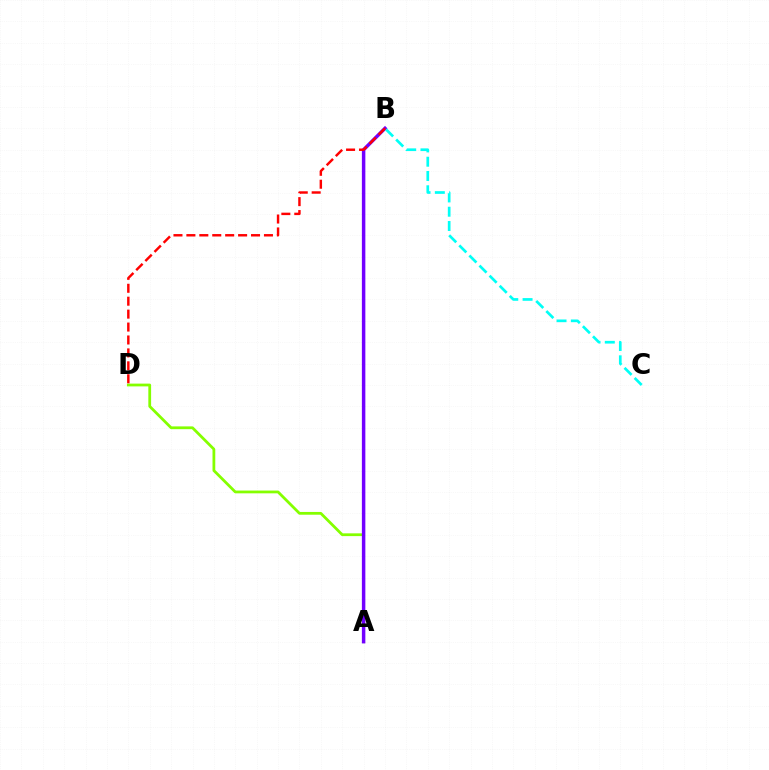{('A', 'D'): [{'color': '#84ff00', 'line_style': 'solid', 'thickness': 2.0}], ('A', 'B'): [{'color': '#7200ff', 'line_style': 'solid', 'thickness': 2.5}], ('B', 'C'): [{'color': '#00fff6', 'line_style': 'dashed', 'thickness': 1.94}], ('B', 'D'): [{'color': '#ff0000', 'line_style': 'dashed', 'thickness': 1.76}]}